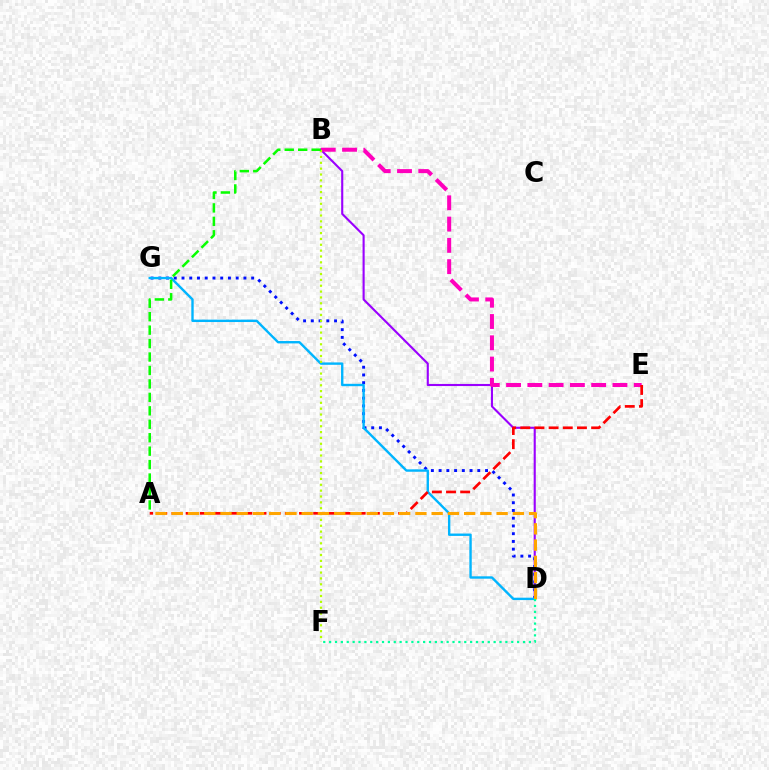{('B', 'D'): [{'color': '#9b00ff', 'line_style': 'solid', 'thickness': 1.52}], ('D', 'G'): [{'color': '#0010ff', 'line_style': 'dotted', 'thickness': 2.1}, {'color': '#00b5ff', 'line_style': 'solid', 'thickness': 1.72}], ('B', 'E'): [{'color': '#ff00bd', 'line_style': 'dashed', 'thickness': 2.89}], ('A', 'E'): [{'color': '#ff0000', 'line_style': 'dashed', 'thickness': 1.92}], ('B', 'F'): [{'color': '#b3ff00', 'line_style': 'dotted', 'thickness': 1.59}], ('A', 'B'): [{'color': '#08ff00', 'line_style': 'dashed', 'thickness': 1.83}], ('A', 'D'): [{'color': '#ffa500', 'line_style': 'dashed', 'thickness': 2.21}], ('D', 'F'): [{'color': '#00ff9d', 'line_style': 'dotted', 'thickness': 1.6}]}